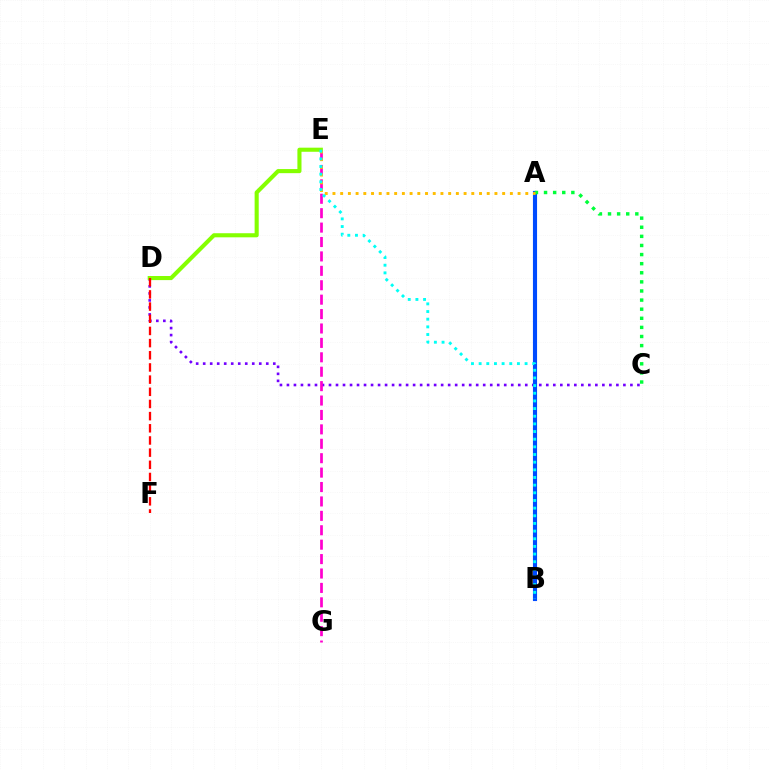{('C', 'D'): [{'color': '#7200ff', 'line_style': 'dotted', 'thickness': 1.9}], ('A', 'B'): [{'color': '#004bff', 'line_style': 'solid', 'thickness': 2.96}], ('E', 'G'): [{'color': '#ff00cf', 'line_style': 'dashed', 'thickness': 1.96}], ('D', 'E'): [{'color': '#84ff00', 'line_style': 'solid', 'thickness': 2.95}], ('A', 'C'): [{'color': '#00ff39', 'line_style': 'dotted', 'thickness': 2.47}], ('A', 'E'): [{'color': '#ffbd00', 'line_style': 'dotted', 'thickness': 2.1}], ('D', 'F'): [{'color': '#ff0000', 'line_style': 'dashed', 'thickness': 1.65}], ('B', 'E'): [{'color': '#00fff6', 'line_style': 'dotted', 'thickness': 2.08}]}